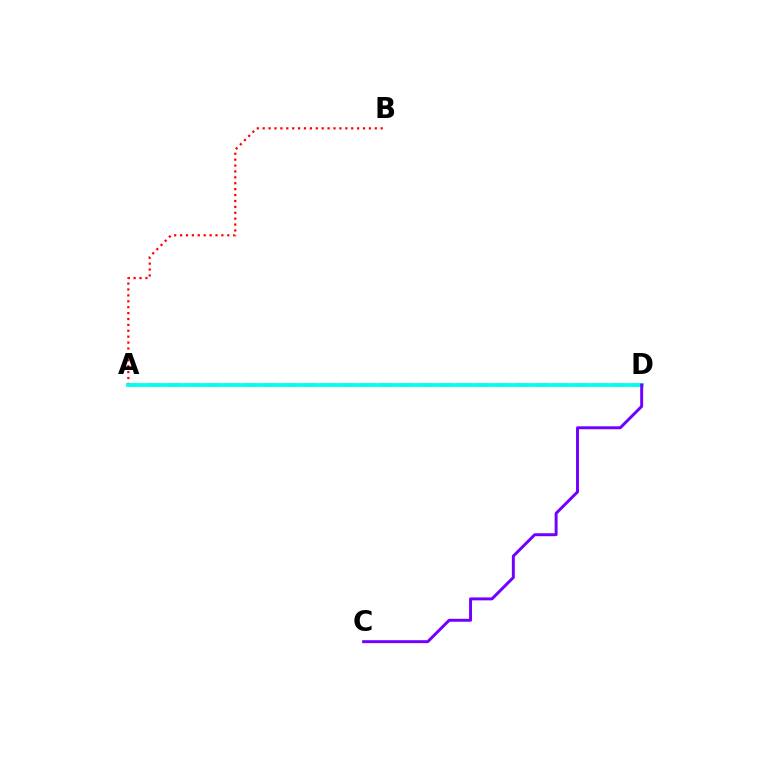{('A', 'D'): [{'color': '#84ff00', 'line_style': 'dashed', 'thickness': 2.63}, {'color': '#00fff6', 'line_style': 'solid', 'thickness': 2.71}], ('A', 'B'): [{'color': '#ff0000', 'line_style': 'dotted', 'thickness': 1.6}], ('C', 'D'): [{'color': '#7200ff', 'line_style': 'solid', 'thickness': 2.13}]}